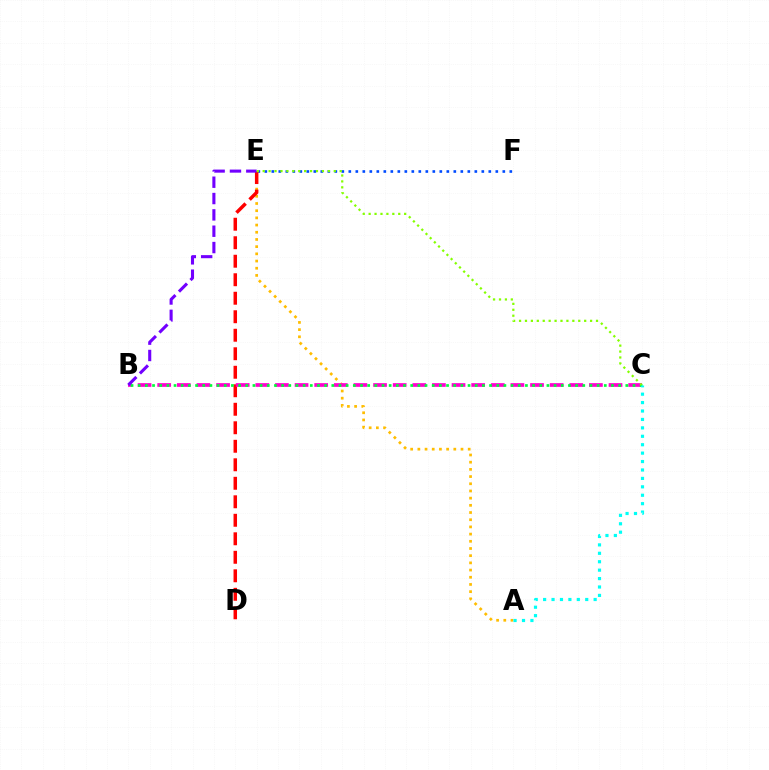{('A', 'E'): [{'color': '#ffbd00', 'line_style': 'dotted', 'thickness': 1.95}], ('E', 'F'): [{'color': '#004bff', 'line_style': 'dotted', 'thickness': 1.9}], ('D', 'E'): [{'color': '#ff0000', 'line_style': 'dashed', 'thickness': 2.51}], ('B', 'C'): [{'color': '#ff00cf', 'line_style': 'dashed', 'thickness': 2.67}, {'color': '#00ff39', 'line_style': 'dotted', 'thickness': 1.95}], ('A', 'C'): [{'color': '#00fff6', 'line_style': 'dotted', 'thickness': 2.29}], ('B', 'E'): [{'color': '#7200ff', 'line_style': 'dashed', 'thickness': 2.22}], ('C', 'E'): [{'color': '#84ff00', 'line_style': 'dotted', 'thickness': 1.61}]}